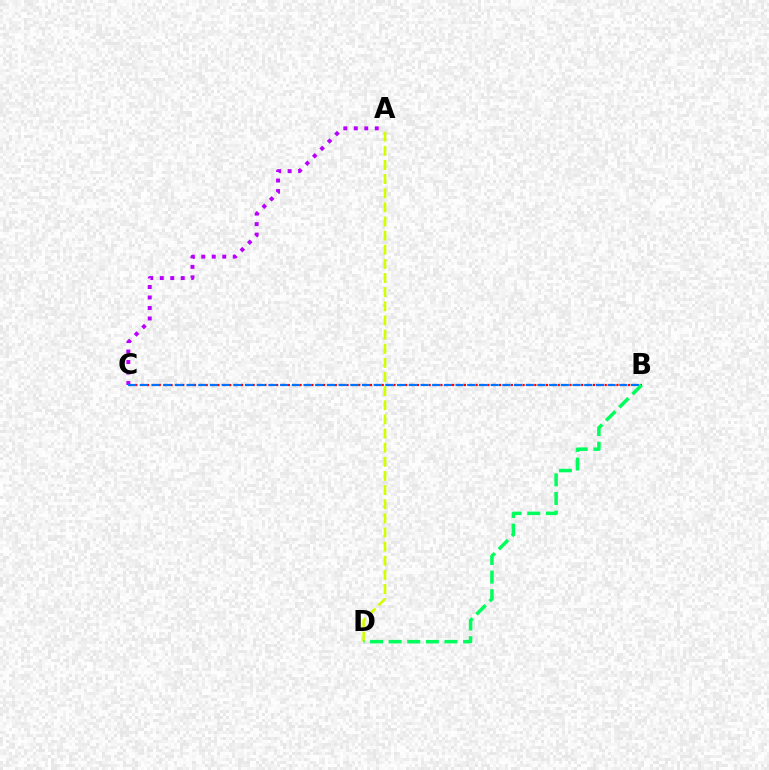{('A', 'C'): [{'color': '#b900ff', 'line_style': 'dotted', 'thickness': 2.85}], ('A', 'D'): [{'color': '#d1ff00', 'line_style': 'dashed', 'thickness': 1.92}], ('B', 'C'): [{'color': '#ff0000', 'line_style': 'dotted', 'thickness': 1.59}, {'color': '#0074ff', 'line_style': 'dashed', 'thickness': 1.59}], ('B', 'D'): [{'color': '#00ff5c', 'line_style': 'dashed', 'thickness': 2.53}]}